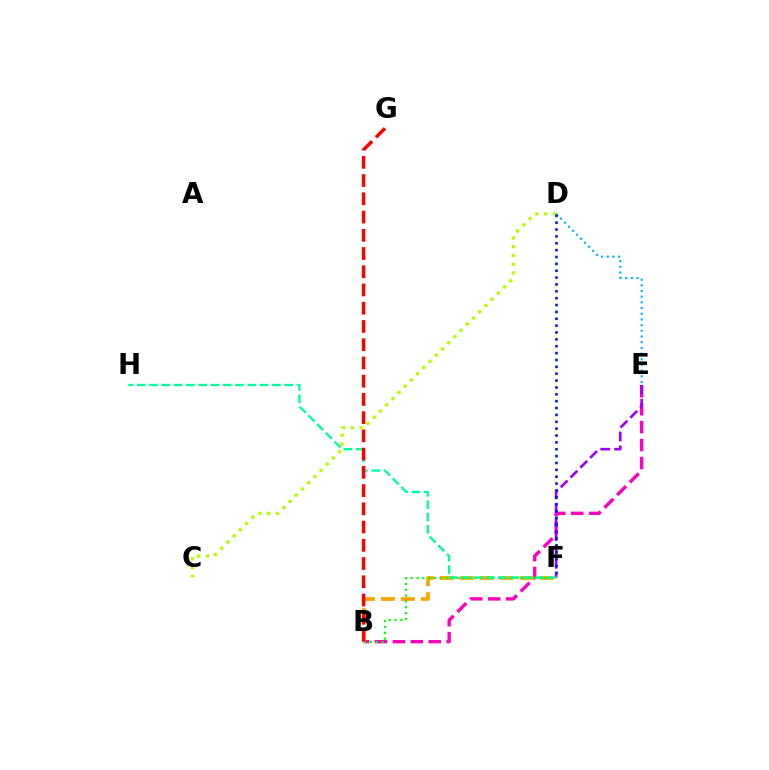{('B', 'E'): [{'color': '#ff00bd', 'line_style': 'dashed', 'thickness': 2.44}], ('C', 'D'): [{'color': '#b3ff00', 'line_style': 'dotted', 'thickness': 2.38}], ('E', 'F'): [{'color': '#9b00ff', 'line_style': 'dashed', 'thickness': 1.88}], ('B', 'F'): [{'color': '#ffa500', 'line_style': 'dashed', 'thickness': 2.71}, {'color': '#08ff00', 'line_style': 'dotted', 'thickness': 1.58}], ('F', 'H'): [{'color': '#00ff9d', 'line_style': 'dashed', 'thickness': 1.67}], ('B', 'G'): [{'color': '#ff0000', 'line_style': 'dashed', 'thickness': 2.48}], ('D', 'E'): [{'color': '#00b5ff', 'line_style': 'dotted', 'thickness': 1.55}], ('D', 'F'): [{'color': '#0010ff', 'line_style': 'dotted', 'thickness': 1.87}]}